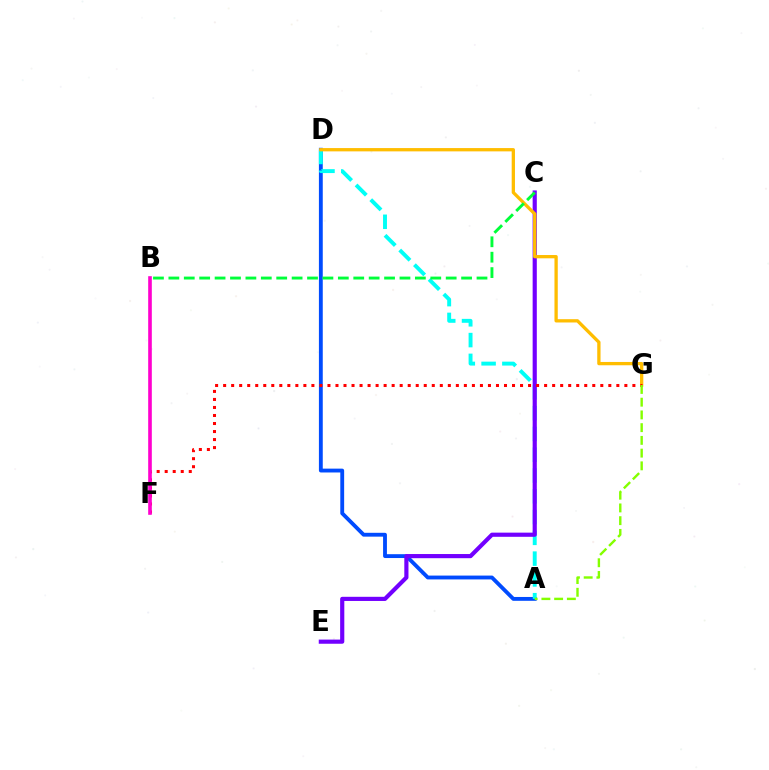{('A', 'D'): [{'color': '#004bff', 'line_style': 'solid', 'thickness': 2.77}, {'color': '#00fff6', 'line_style': 'dashed', 'thickness': 2.82}], ('C', 'E'): [{'color': '#7200ff', 'line_style': 'solid', 'thickness': 3.0}], ('D', 'G'): [{'color': '#ffbd00', 'line_style': 'solid', 'thickness': 2.37}], ('F', 'G'): [{'color': '#ff0000', 'line_style': 'dotted', 'thickness': 2.18}], ('B', 'F'): [{'color': '#ff00cf', 'line_style': 'solid', 'thickness': 2.61}], ('A', 'G'): [{'color': '#84ff00', 'line_style': 'dashed', 'thickness': 1.73}], ('B', 'C'): [{'color': '#00ff39', 'line_style': 'dashed', 'thickness': 2.09}]}